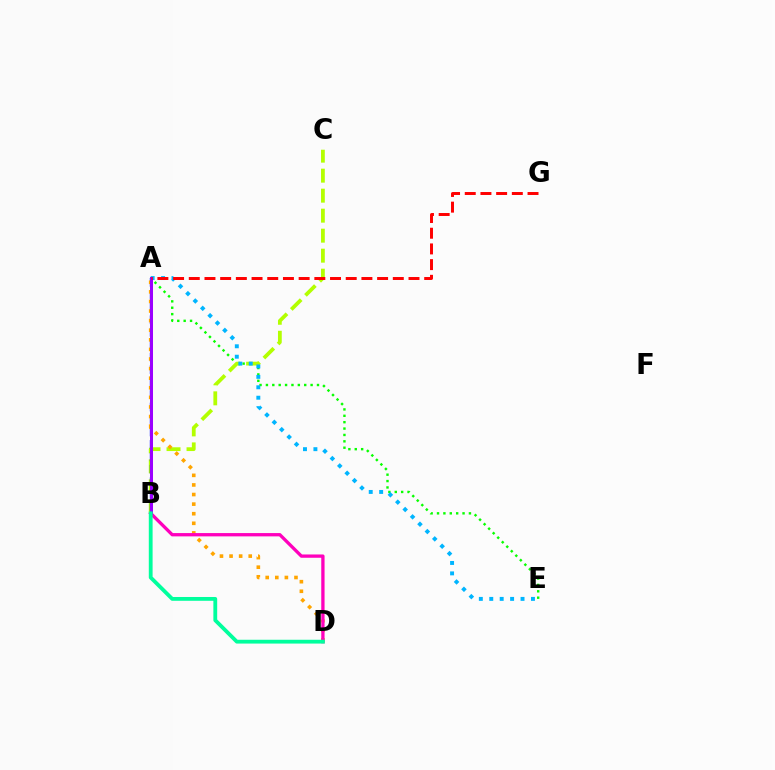{('A', 'E'): [{'color': '#08ff00', 'line_style': 'dotted', 'thickness': 1.73}, {'color': '#00b5ff', 'line_style': 'dotted', 'thickness': 2.83}], ('B', 'C'): [{'color': '#b3ff00', 'line_style': 'dashed', 'thickness': 2.72}], ('A', 'B'): [{'color': '#0010ff', 'line_style': 'dashed', 'thickness': 1.69}, {'color': '#9b00ff', 'line_style': 'solid', 'thickness': 2.16}], ('A', 'D'): [{'color': '#ffa500', 'line_style': 'dotted', 'thickness': 2.61}], ('B', 'D'): [{'color': '#ff00bd', 'line_style': 'solid', 'thickness': 2.38}, {'color': '#00ff9d', 'line_style': 'solid', 'thickness': 2.74}], ('A', 'G'): [{'color': '#ff0000', 'line_style': 'dashed', 'thickness': 2.13}]}